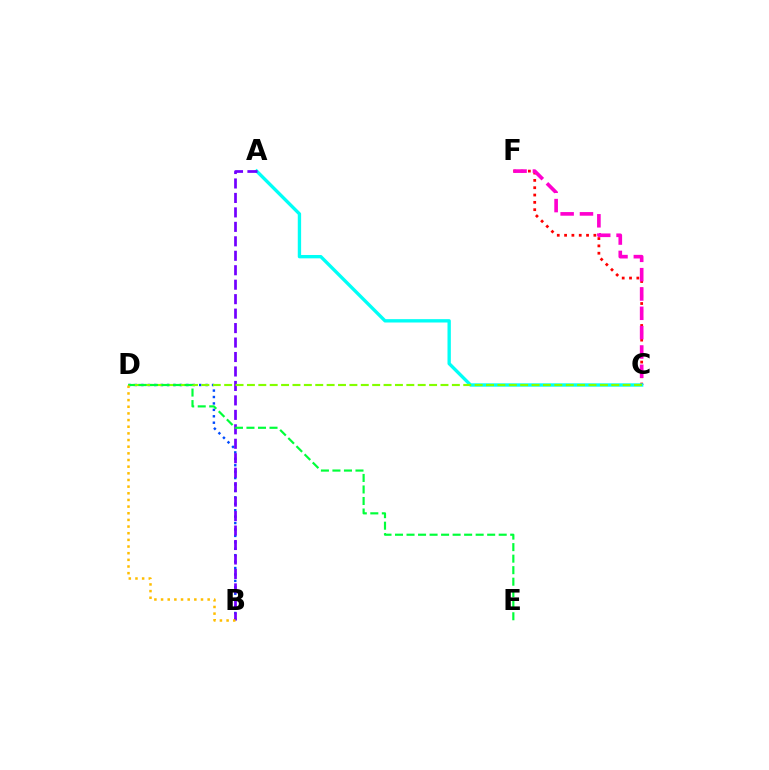{('C', 'F'): [{'color': '#ff0000', 'line_style': 'dotted', 'thickness': 1.99}, {'color': '#ff00cf', 'line_style': 'dashed', 'thickness': 2.63}], ('A', 'C'): [{'color': '#00fff6', 'line_style': 'solid', 'thickness': 2.41}], ('B', 'D'): [{'color': '#004bff', 'line_style': 'dotted', 'thickness': 1.75}, {'color': '#ffbd00', 'line_style': 'dotted', 'thickness': 1.81}], ('A', 'B'): [{'color': '#7200ff', 'line_style': 'dashed', 'thickness': 1.96}], ('C', 'D'): [{'color': '#84ff00', 'line_style': 'dashed', 'thickness': 1.55}], ('D', 'E'): [{'color': '#00ff39', 'line_style': 'dashed', 'thickness': 1.57}]}